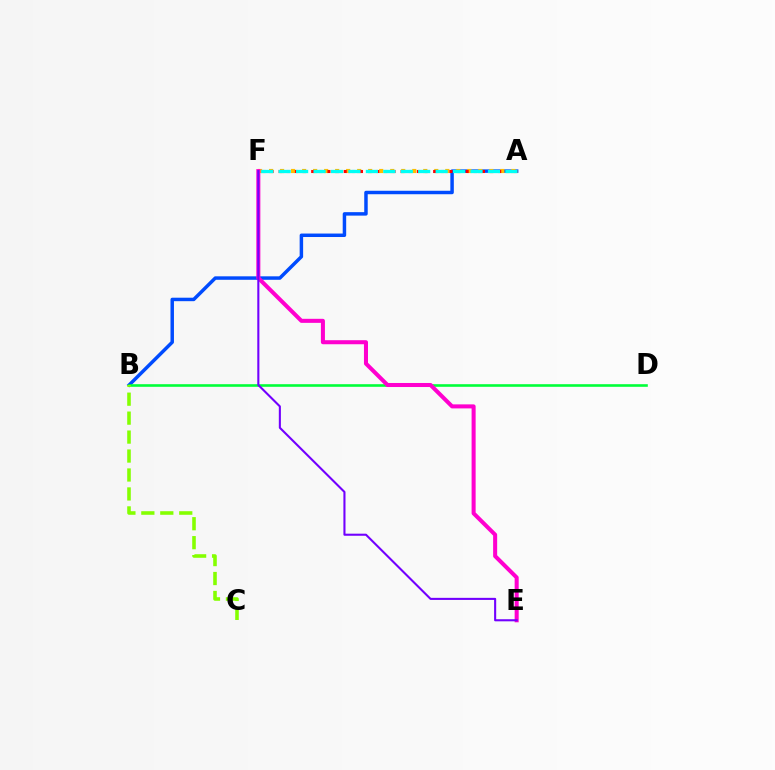{('A', 'B'): [{'color': '#004bff', 'line_style': 'solid', 'thickness': 2.5}], ('A', 'F'): [{'color': '#ffbd00', 'line_style': 'dotted', 'thickness': 2.99}, {'color': '#ff0000', 'line_style': 'dotted', 'thickness': 2.21}, {'color': '#00fff6', 'line_style': 'dashed', 'thickness': 2.37}], ('B', 'D'): [{'color': '#00ff39', 'line_style': 'solid', 'thickness': 1.88}], ('E', 'F'): [{'color': '#ff00cf', 'line_style': 'solid', 'thickness': 2.91}, {'color': '#7200ff', 'line_style': 'solid', 'thickness': 1.5}], ('B', 'C'): [{'color': '#84ff00', 'line_style': 'dashed', 'thickness': 2.57}]}